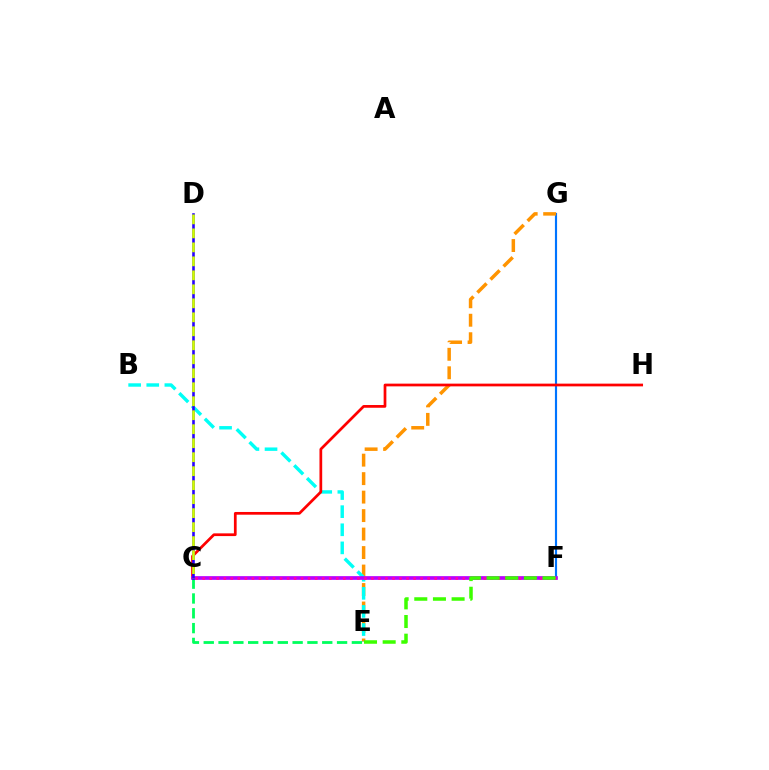{('F', 'G'): [{'color': '#0074ff', 'line_style': 'solid', 'thickness': 1.55}], ('E', 'G'): [{'color': '#ff9400', 'line_style': 'dashed', 'thickness': 2.51}], ('B', 'E'): [{'color': '#00fff6', 'line_style': 'dashed', 'thickness': 2.46}], ('C', 'H'): [{'color': '#ff0000', 'line_style': 'solid', 'thickness': 1.96}], ('C', 'E'): [{'color': '#00ff5c', 'line_style': 'dashed', 'thickness': 2.01}], ('C', 'F'): [{'color': '#b900ff', 'line_style': 'solid', 'thickness': 2.68}, {'color': '#ff00ac', 'line_style': 'dotted', 'thickness': 1.91}], ('C', 'D'): [{'color': '#2500ff', 'line_style': 'solid', 'thickness': 1.87}, {'color': '#d1ff00', 'line_style': 'dashed', 'thickness': 1.9}], ('E', 'F'): [{'color': '#3dff00', 'line_style': 'dashed', 'thickness': 2.53}]}